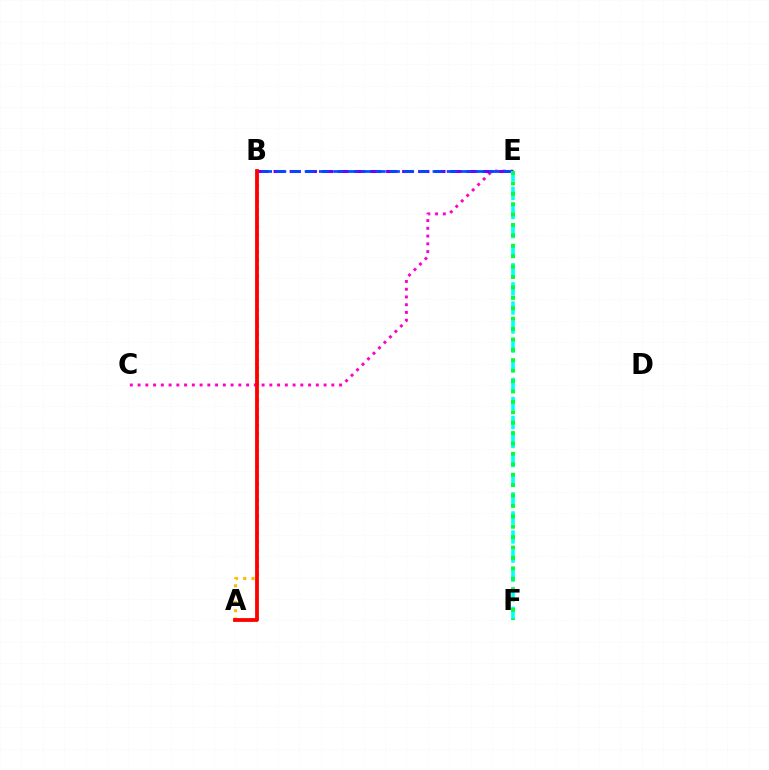{('C', 'E'): [{'color': '#ff00cf', 'line_style': 'dotted', 'thickness': 2.11}], ('B', 'E'): [{'color': '#7200ff', 'line_style': 'dashed', 'thickness': 2.18}, {'color': '#004bff', 'line_style': 'dashed', 'thickness': 1.93}], ('E', 'F'): [{'color': '#00fff6', 'line_style': 'dashed', 'thickness': 2.59}, {'color': '#00ff39', 'line_style': 'dotted', 'thickness': 2.83}], ('A', 'B'): [{'color': '#ffbd00', 'line_style': 'dotted', 'thickness': 2.25}, {'color': '#84ff00', 'line_style': 'solid', 'thickness': 1.64}, {'color': '#ff0000', 'line_style': 'solid', 'thickness': 2.73}]}